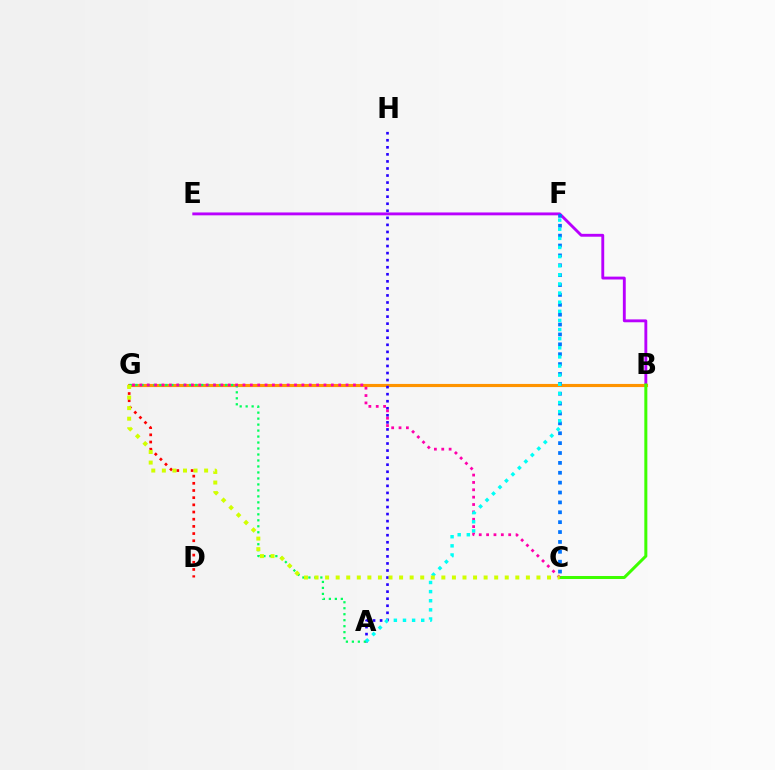{('D', 'G'): [{'color': '#ff0000', 'line_style': 'dotted', 'thickness': 1.95}], ('B', 'E'): [{'color': '#b900ff', 'line_style': 'solid', 'thickness': 2.06}], ('B', 'G'): [{'color': '#ff9400', 'line_style': 'solid', 'thickness': 2.25}], ('A', 'H'): [{'color': '#2500ff', 'line_style': 'dotted', 'thickness': 1.92}], ('B', 'C'): [{'color': '#3dff00', 'line_style': 'solid', 'thickness': 2.17}], ('C', 'F'): [{'color': '#0074ff', 'line_style': 'dotted', 'thickness': 2.68}], ('A', 'G'): [{'color': '#00ff5c', 'line_style': 'dotted', 'thickness': 1.62}], ('C', 'G'): [{'color': '#ff00ac', 'line_style': 'dotted', 'thickness': 2.0}, {'color': '#d1ff00', 'line_style': 'dotted', 'thickness': 2.87}], ('A', 'F'): [{'color': '#00fff6', 'line_style': 'dotted', 'thickness': 2.48}]}